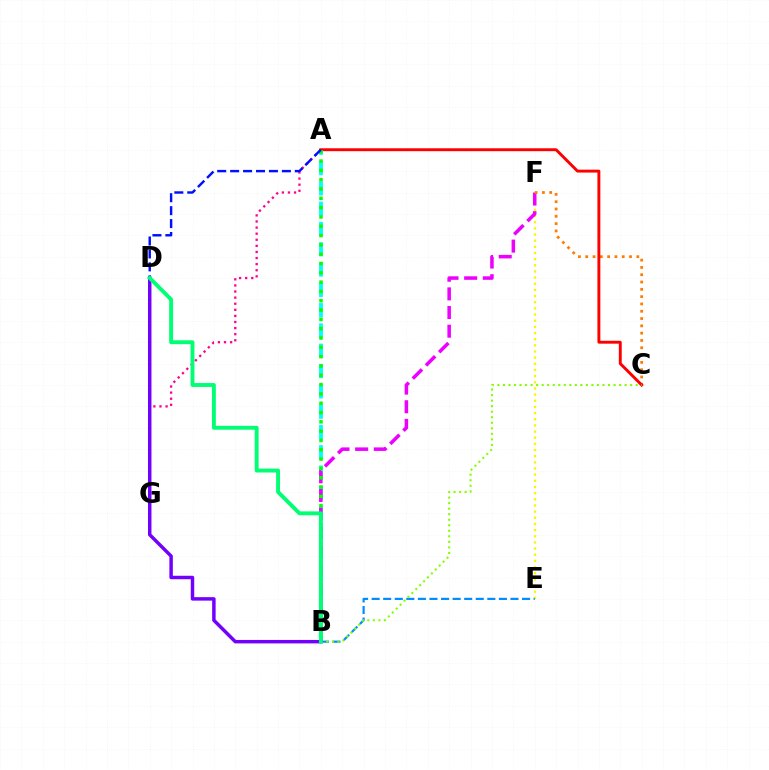{('A', 'B'): [{'color': '#00fff6', 'line_style': 'dashed', 'thickness': 2.76}, {'color': '#08ff00', 'line_style': 'dotted', 'thickness': 2.53}], ('E', 'F'): [{'color': '#fcf500', 'line_style': 'dotted', 'thickness': 1.67}], ('B', 'E'): [{'color': '#008cff', 'line_style': 'dashed', 'thickness': 1.57}], ('A', 'G'): [{'color': '#ff0094', 'line_style': 'dotted', 'thickness': 1.66}], ('B', 'F'): [{'color': '#ee00ff', 'line_style': 'dashed', 'thickness': 2.53}], ('C', 'F'): [{'color': '#ff7c00', 'line_style': 'dotted', 'thickness': 1.98}], ('A', 'C'): [{'color': '#ff0000', 'line_style': 'solid', 'thickness': 2.1}], ('A', 'D'): [{'color': '#0010ff', 'line_style': 'dashed', 'thickness': 1.76}], ('B', 'C'): [{'color': '#84ff00', 'line_style': 'dotted', 'thickness': 1.5}], ('B', 'D'): [{'color': '#7200ff', 'line_style': 'solid', 'thickness': 2.5}, {'color': '#00ff74', 'line_style': 'solid', 'thickness': 2.81}]}